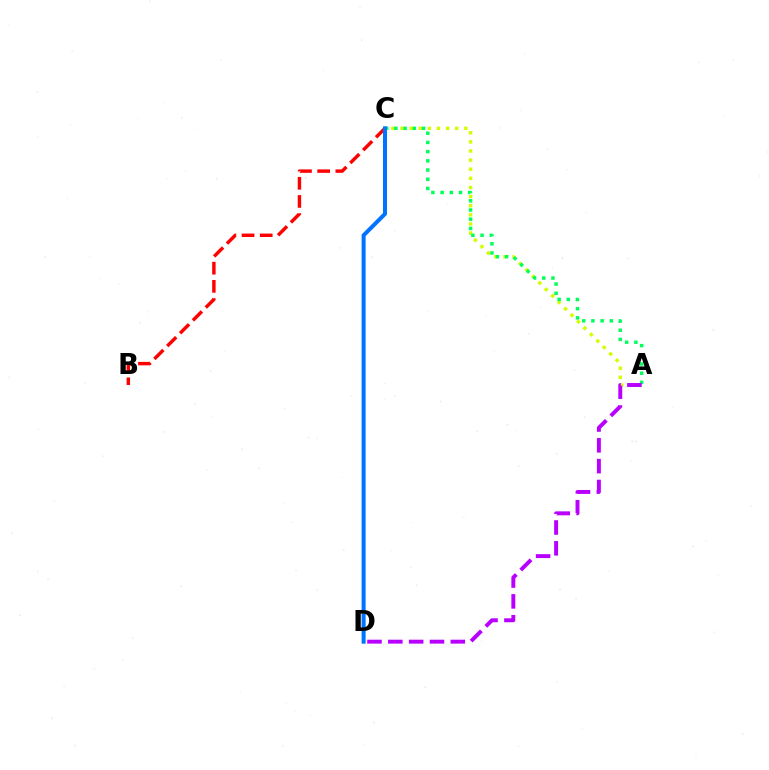{('A', 'C'): [{'color': '#d1ff00', 'line_style': 'dotted', 'thickness': 2.48}, {'color': '#00ff5c', 'line_style': 'dotted', 'thickness': 2.5}], ('B', 'C'): [{'color': '#ff0000', 'line_style': 'dashed', 'thickness': 2.47}], ('A', 'D'): [{'color': '#b900ff', 'line_style': 'dashed', 'thickness': 2.83}], ('C', 'D'): [{'color': '#0074ff', 'line_style': 'solid', 'thickness': 2.89}]}